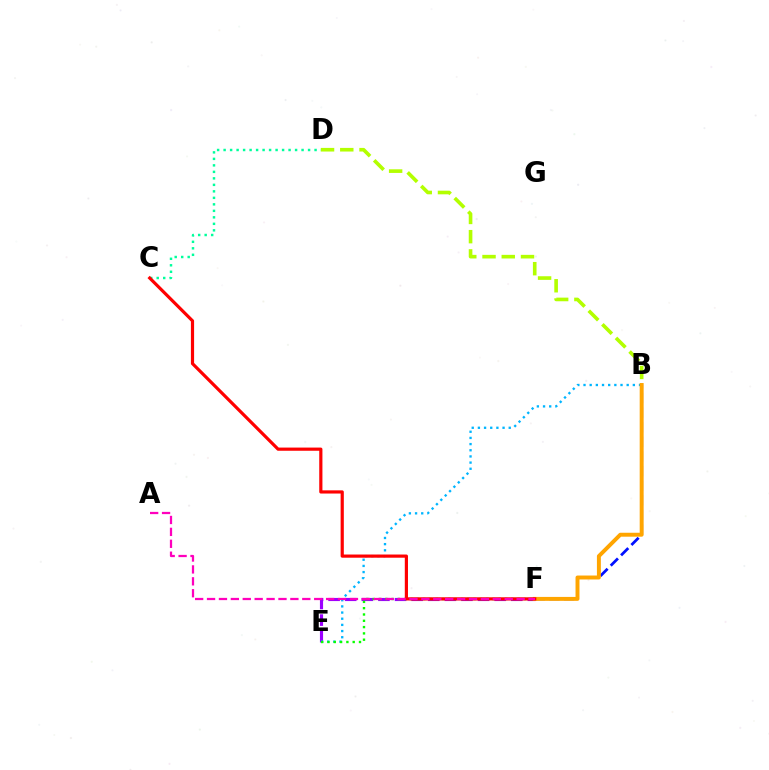{('E', 'F'): [{'color': '#9b00ff', 'line_style': 'dashed', 'thickness': 2.26}, {'color': '#08ff00', 'line_style': 'dotted', 'thickness': 1.71}], ('B', 'E'): [{'color': '#00b5ff', 'line_style': 'dotted', 'thickness': 1.68}], ('B', 'D'): [{'color': '#b3ff00', 'line_style': 'dashed', 'thickness': 2.61}], ('B', 'F'): [{'color': '#0010ff', 'line_style': 'dashed', 'thickness': 1.99}, {'color': '#ffa500', 'line_style': 'solid', 'thickness': 2.84}], ('C', 'D'): [{'color': '#00ff9d', 'line_style': 'dotted', 'thickness': 1.77}], ('C', 'F'): [{'color': '#ff0000', 'line_style': 'solid', 'thickness': 2.29}], ('A', 'F'): [{'color': '#ff00bd', 'line_style': 'dashed', 'thickness': 1.62}]}